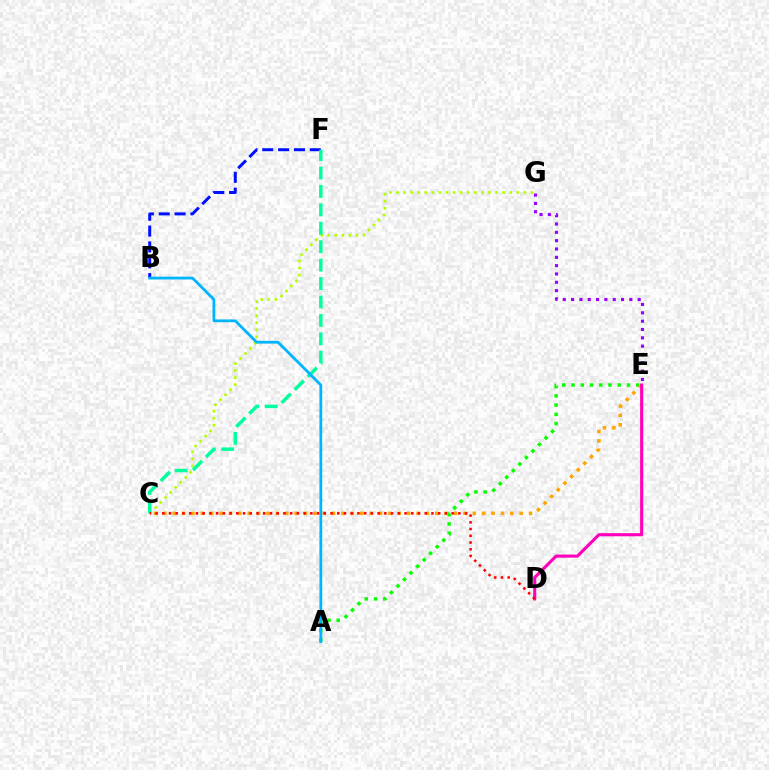{('E', 'G'): [{'color': '#9b00ff', 'line_style': 'dotted', 'thickness': 2.26}], ('B', 'F'): [{'color': '#0010ff', 'line_style': 'dashed', 'thickness': 2.15}], ('A', 'E'): [{'color': '#08ff00', 'line_style': 'dotted', 'thickness': 2.51}], ('C', 'G'): [{'color': '#b3ff00', 'line_style': 'dotted', 'thickness': 1.92}], ('C', 'E'): [{'color': '#ffa500', 'line_style': 'dotted', 'thickness': 2.55}], ('C', 'F'): [{'color': '#00ff9d', 'line_style': 'dashed', 'thickness': 2.5}], ('A', 'B'): [{'color': '#00b5ff', 'line_style': 'solid', 'thickness': 2.0}], ('D', 'E'): [{'color': '#ff00bd', 'line_style': 'solid', 'thickness': 2.24}], ('C', 'D'): [{'color': '#ff0000', 'line_style': 'dotted', 'thickness': 1.83}]}